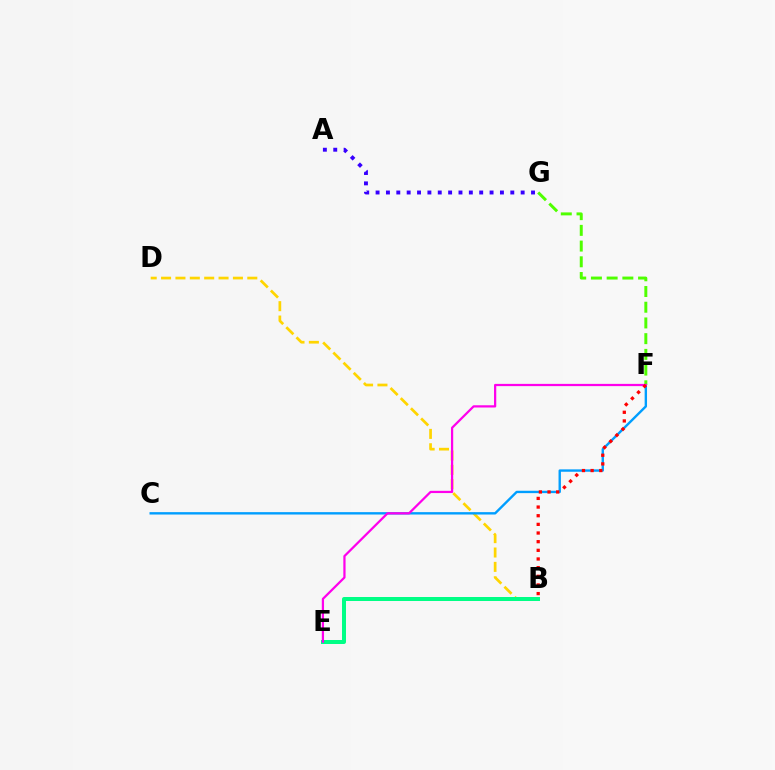{('B', 'D'): [{'color': '#ffd500', 'line_style': 'dashed', 'thickness': 1.95}], ('B', 'E'): [{'color': '#00ff86', 'line_style': 'solid', 'thickness': 2.87}], ('C', 'F'): [{'color': '#009eff', 'line_style': 'solid', 'thickness': 1.71}], ('F', 'G'): [{'color': '#4fff00', 'line_style': 'dashed', 'thickness': 2.14}], ('E', 'F'): [{'color': '#ff00ed', 'line_style': 'solid', 'thickness': 1.61}], ('A', 'G'): [{'color': '#3700ff', 'line_style': 'dotted', 'thickness': 2.82}], ('B', 'F'): [{'color': '#ff0000', 'line_style': 'dotted', 'thickness': 2.35}]}